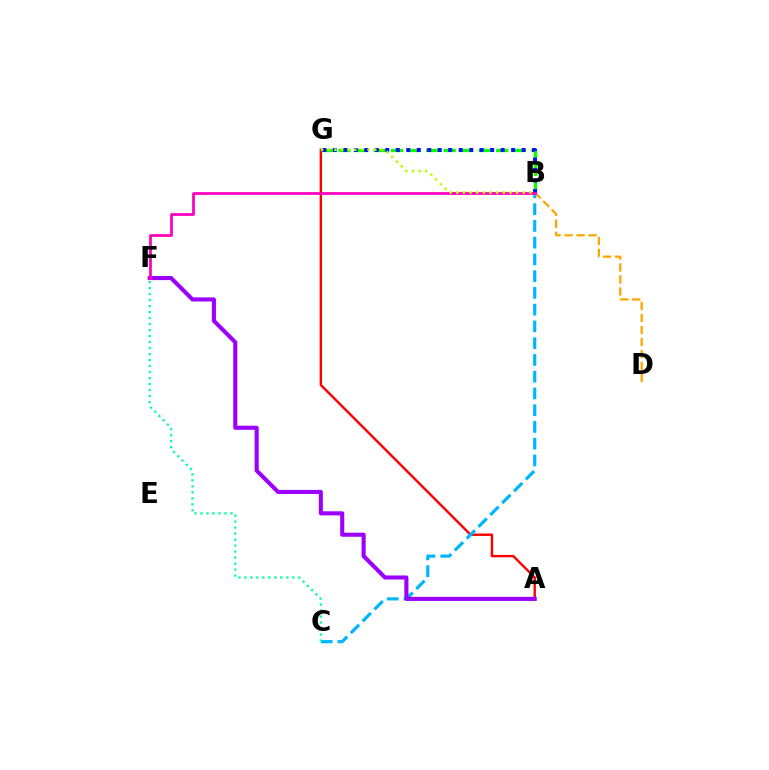{('B', 'D'): [{'color': '#ffa500', 'line_style': 'dashed', 'thickness': 1.63}], ('A', 'G'): [{'color': '#ff0000', 'line_style': 'solid', 'thickness': 1.73}], ('B', 'C'): [{'color': '#00b5ff', 'line_style': 'dashed', 'thickness': 2.28}], ('A', 'F'): [{'color': '#9b00ff', 'line_style': 'solid', 'thickness': 2.94}], ('B', 'G'): [{'color': '#08ff00', 'line_style': 'dashed', 'thickness': 2.38}, {'color': '#0010ff', 'line_style': 'dotted', 'thickness': 2.85}, {'color': '#b3ff00', 'line_style': 'dotted', 'thickness': 1.81}], ('B', 'F'): [{'color': '#ff00bd', 'line_style': 'solid', 'thickness': 1.98}], ('C', 'F'): [{'color': '#00ff9d', 'line_style': 'dotted', 'thickness': 1.63}]}